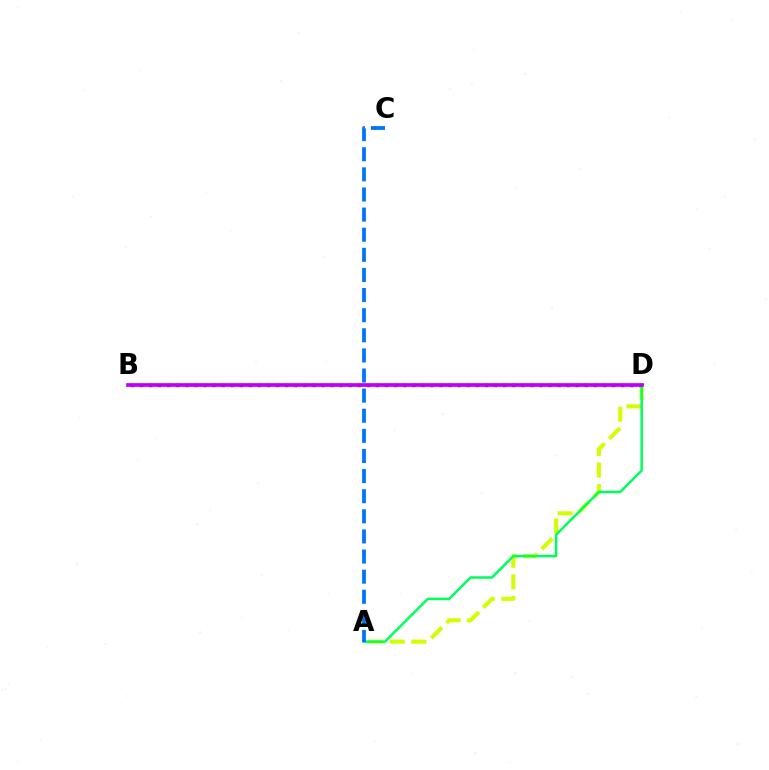{('A', 'D'): [{'color': '#d1ff00', 'line_style': 'dashed', 'thickness': 2.93}, {'color': '#00ff5c', 'line_style': 'solid', 'thickness': 1.81}], ('B', 'D'): [{'color': '#ff0000', 'line_style': 'dotted', 'thickness': 2.47}, {'color': '#b900ff', 'line_style': 'solid', 'thickness': 2.64}], ('A', 'C'): [{'color': '#0074ff', 'line_style': 'dashed', 'thickness': 2.73}]}